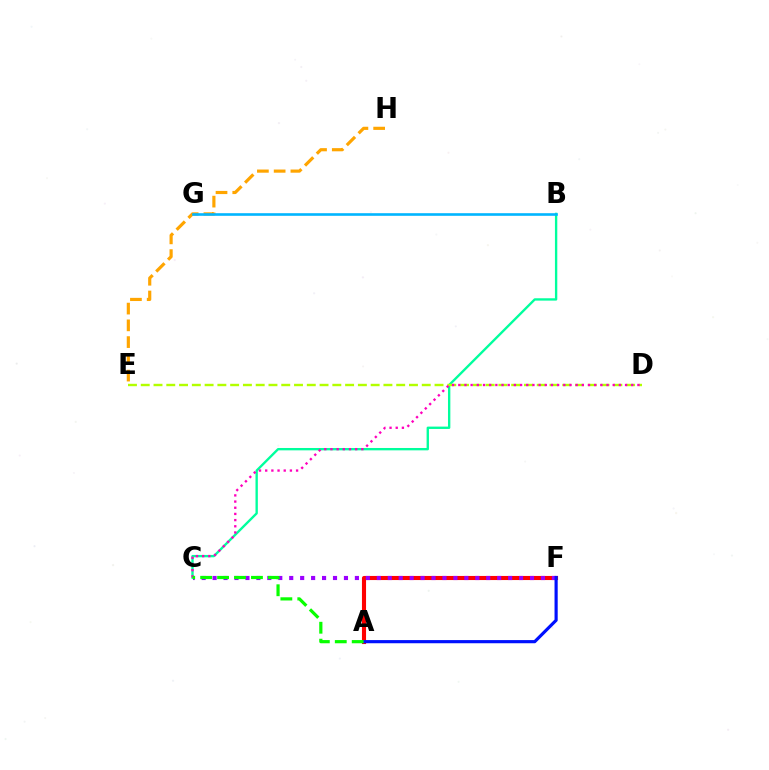{('A', 'F'): [{'color': '#ff0000', 'line_style': 'solid', 'thickness': 2.95}, {'color': '#0010ff', 'line_style': 'solid', 'thickness': 2.27}], ('B', 'C'): [{'color': '#00ff9d', 'line_style': 'solid', 'thickness': 1.7}], ('D', 'E'): [{'color': '#b3ff00', 'line_style': 'dashed', 'thickness': 1.74}], ('C', 'D'): [{'color': '#ff00bd', 'line_style': 'dotted', 'thickness': 1.68}], ('C', 'F'): [{'color': '#9b00ff', 'line_style': 'dotted', 'thickness': 2.97}], ('E', 'H'): [{'color': '#ffa500', 'line_style': 'dashed', 'thickness': 2.28}], ('A', 'C'): [{'color': '#08ff00', 'line_style': 'dashed', 'thickness': 2.3}], ('B', 'G'): [{'color': '#00b5ff', 'line_style': 'solid', 'thickness': 1.88}]}